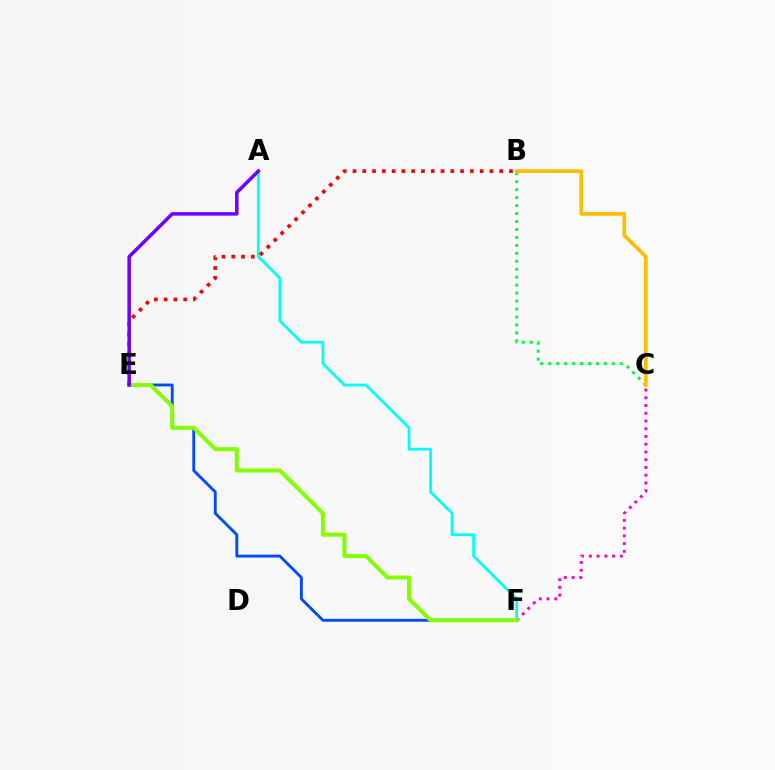{('E', 'F'): [{'color': '#004bff', 'line_style': 'solid', 'thickness': 2.06}, {'color': '#84ff00', 'line_style': 'solid', 'thickness': 2.87}], ('B', 'C'): [{'color': '#00ff39', 'line_style': 'dotted', 'thickness': 2.16}, {'color': '#ffbd00', 'line_style': 'solid', 'thickness': 2.69}], ('C', 'F'): [{'color': '#ff00cf', 'line_style': 'dotted', 'thickness': 2.1}], ('A', 'F'): [{'color': '#00fff6', 'line_style': 'solid', 'thickness': 2.0}], ('B', 'E'): [{'color': '#ff0000', 'line_style': 'dotted', 'thickness': 2.66}], ('A', 'E'): [{'color': '#7200ff', 'line_style': 'solid', 'thickness': 2.53}]}